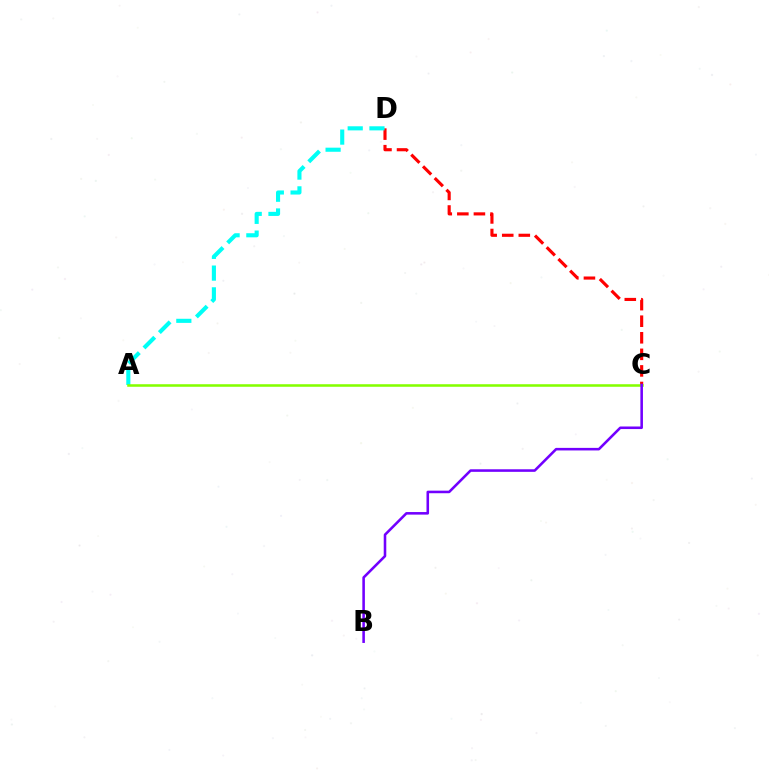{('C', 'D'): [{'color': '#ff0000', 'line_style': 'dashed', 'thickness': 2.25}], ('A', 'D'): [{'color': '#00fff6', 'line_style': 'dashed', 'thickness': 2.96}], ('A', 'C'): [{'color': '#84ff00', 'line_style': 'solid', 'thickness': 1.83}], ('B', 'C'): [{'color': '#7200ff', 'line_style': 'solid', 'thickness': 1.85}]}